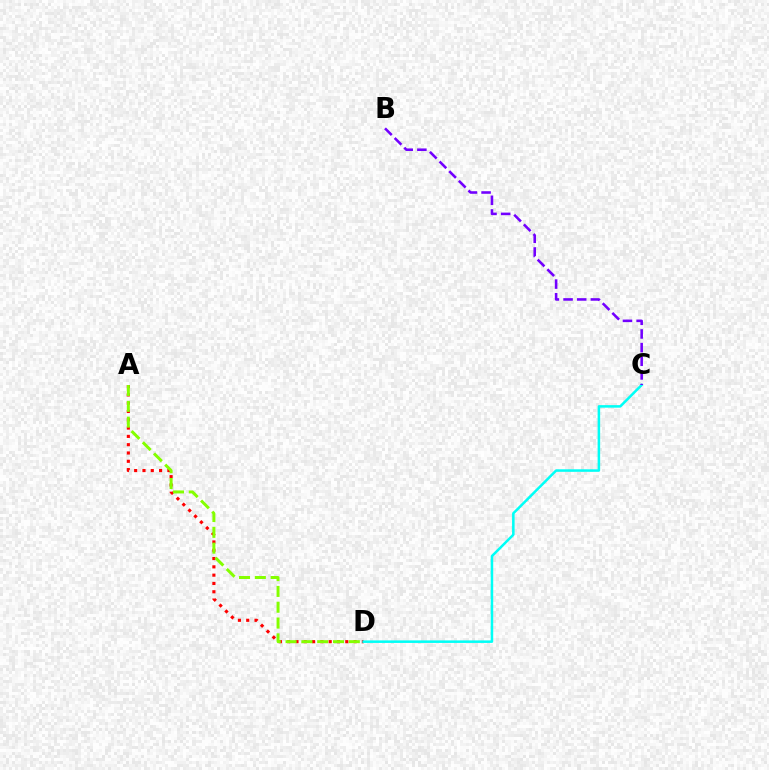{('A', 'D'): [{'color': '#ff0000', 'line_style': 'dotted', 'thickness': 2.26}, {'color': '#84ff00', 'line_style': 'dashed', 'thickness': 2.15}], ('C', 'D'): [{'color': '#00fff6', 'line_style': 'solid', 'thickness': 1.82}], ('B', 'C'): [{'color': '#7200ff', 'line_style': 'dashed', 'thickness': 1.86}]}